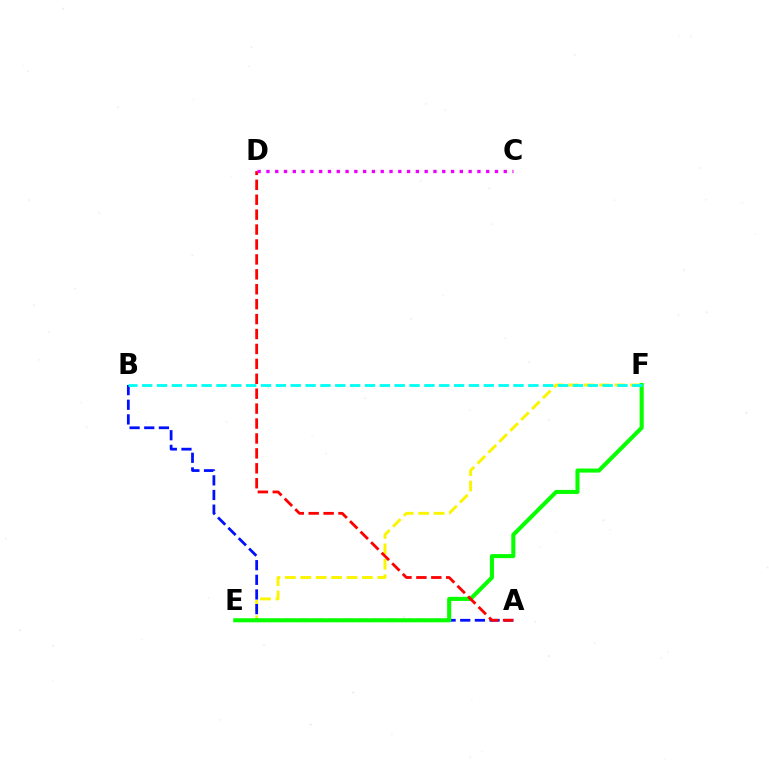{('E', 'F'): [{'color': '#fcf500', 'line_style': 'dashed', 'thickness': 2.09}, {'color': '#08ff00', 'line_style': 'solid', 'thickness': 2.94}], ('A', 'B'): [{'color': '#0010ff', 'line_style': 'dashed', 'thickness': 1.99}], ('A', 'D'): [{'color': '#ff0000', 'line_style': 'dashed', 'thickness': 2.03}], ('B', 'F'): [{'color': '#00fff6', 'line_style': 'dashed', 'thickness': 2.02}], ('C', 'D'): [{'color': '#ee00ff', 'line_style': 'dotted', 'thickness': 2.39}]}